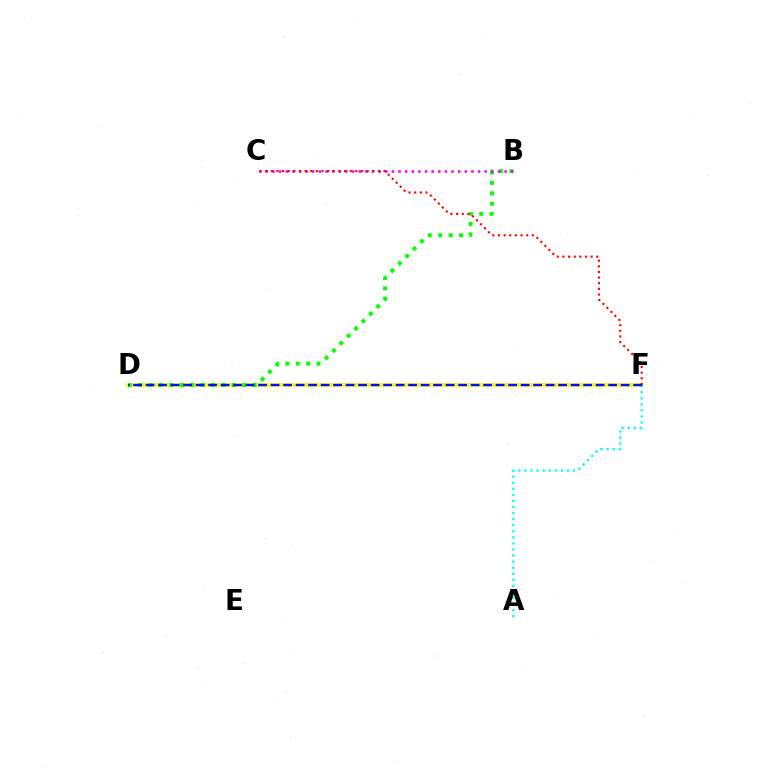{('D', 'F'): [{'color': '#fcf500', 'line_style': 'solid', 'thickness': 2.58}, {'color': '#0010ff', 'line_style': 'dashed', 'thickness': 1.7}], ('B', 'D'): [{'color': '#08ff00', 'line_style': 'dotted', 'thickness': 2.83}], ('B', 'C'): [{'color': '#ee00ff', 'line_style': 'dotted', 'thickness': 1.8}], ('A', 'F'): [{'color': '#00fff6', 'line_style': 'dotted', 'thickness': 1.65}], ('C', 'F'): [{'color': '#ff0000', 'line_style': 'dotted', 'thickness': 1.53}]}